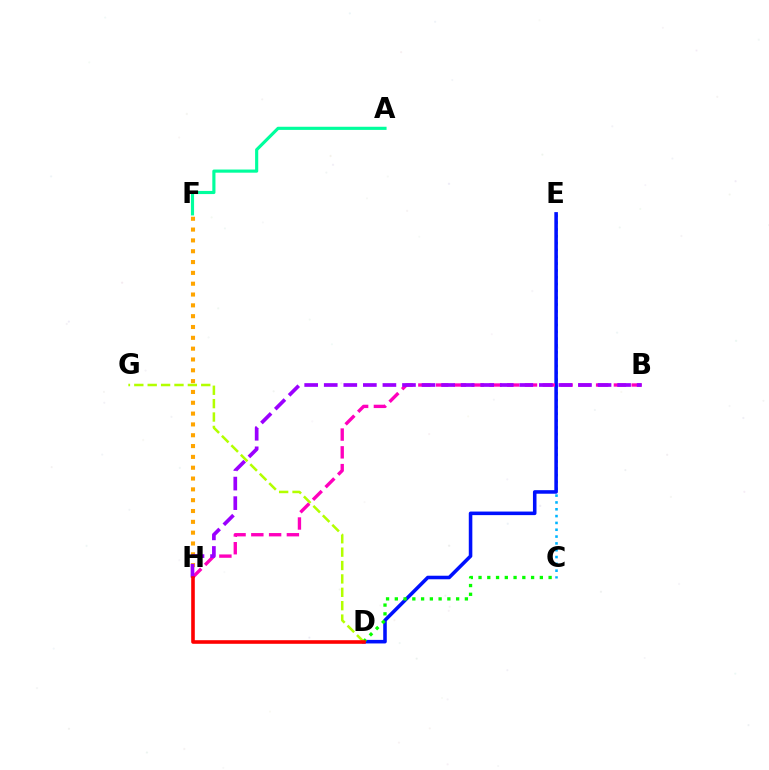{('C', 'E'): [{'color': '#00b5ff', 'line_style': 'dotted', 'thickness': 1.85}], ('D', 'E'): [{'color': '#0010ff', 'line_style': 'solid', 'thickness': 2.56}], ('C', 'D'): [{'color': '#08ff00', 'line_style': 'dotted', 'thickness': 2.38}], ('D', 'G'): [{'color': '#b3ff00', 'line_style': 'dashed', 'thickness': 1.82}], ('A', 'F'): [{'color': '#00ff9d', 'line_style': 'solid', 'thickness': 2.26}], ('F', 'H'): [{'color': '#ffa500', 'line_style': 'dotted', 'thickness': 2.94}], ('B', 'H'): [{'color': '#ff00bd', 'line_style': 'dashed', 'thickness': 2.41}, {'color': '#9b00ff', 'line_style': 'dashed', 'thickness': 2.66}], ('D', 'H'): [{'color': '#ff0000', 'line_style': 'solid', 'thickness': 2.59}]}